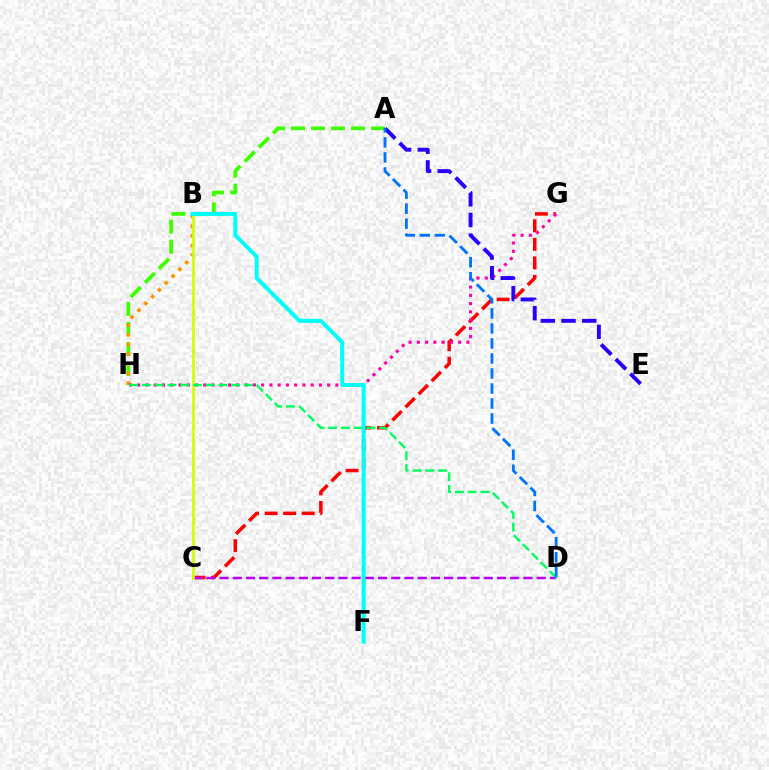{('A', 'H'): [{'color': '#3dff00', 'line_style': 'dashed', 'thickness': 2.72}], ('B', 'H'): [{'color': '#ff9400', 'line_style': 'dotted', 'thickness': 2.62}], ('C', 'G'): [{'color': '#ff0000', 'line_style': 'dashed', 'thickness': 2.52}], ('G', 'H'): [{'color': '#ff00ac', 'line_style': 'dotted', 'thickness': 2.24}], ('C', 'D'): [{'color': '#b900ff', 'line_style': 'dashed', 'thickness': 1.79}], ('B', 'C'): [{'color': '#d1ff00', 'line_style': 'solid', 'thickness': 1.96}], ('A', 'E'): [{'color': '#2500ff', 'line_style': 'dashed', 'thickness': 2.81}], ('D', 'H'): [{'color': '#00ff5c', 'line_style': 'dashed', 'thickness': 1.73}], ('B', 'F'): [{'color': '#00fff6', 'line_style': 'solid', 'thickness': 2.85}], ('A', 'D'): [{'color': '#0074ff', 'line_style': 'dashed', 'thickness': 2.04}]}